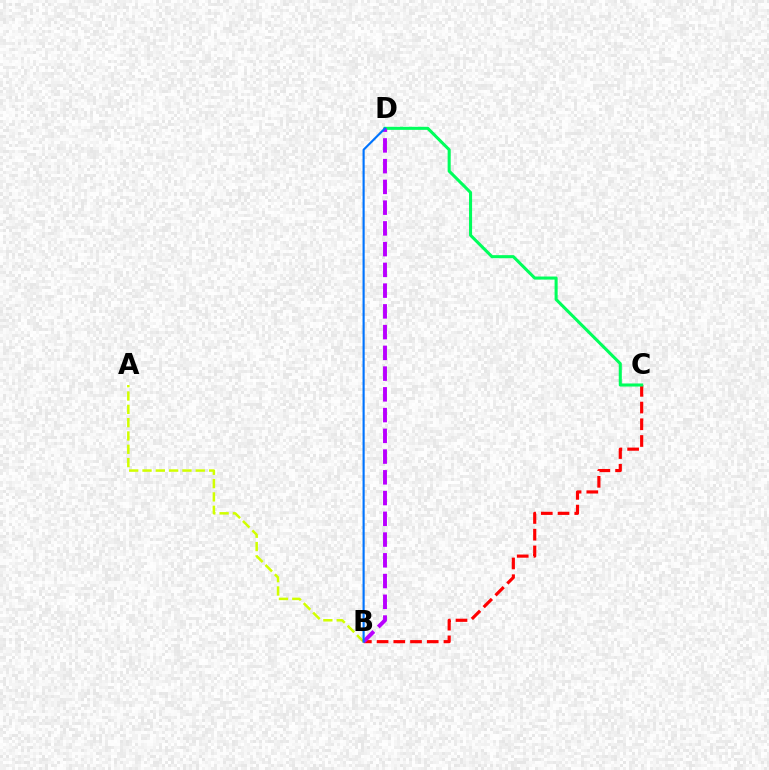{('A', 'B'): [{'color': '#d1ff00', 'line_style': 'dashed', 'thickness': 1.81}], ('B', 'C'): [{'color': '#ff0000', 'line_style': 'dashed', 'thickness': 2.27}], ('C', 'D'): [{'color': '#00ff5c', 'line_style': 'solid', 'thickness': 2.2}], ('B', 'D'): [{'color': '#b900ff', 'line_style': 'dashed', 'thickness': 2.82}, {'color': '#0074ff', 'line_style': 'solid', 'thickness': 1.54}]}